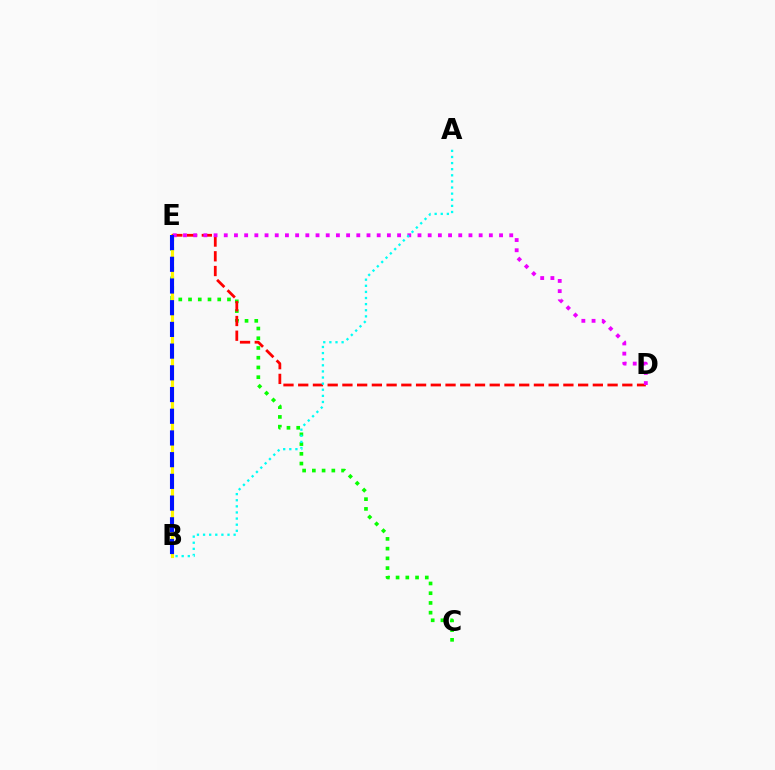{('C', 'E'): [{'color': '#08ff00', 'line_style': 'dotted', 'thickness': 2.65}], ('B', 'E'): [{'color': '#fcf500', 'line_style': 'solid', 'thickness': 2.25}, {'color': '#0010ff', 'line_style': 'dashed', 'thickness': 2.95}], ('D', 'E'): [{'color': '#ff0000', 'line_style': 'dashed', 'thickness': 2.0}, {'color': '#ee00ff', 'line_style': 'dotted', 'thickness': 2.77}], ('A', 'B'): [{'color': '#00fff6', 'line_style': 'dotted', 'thickness': 1.66}]}